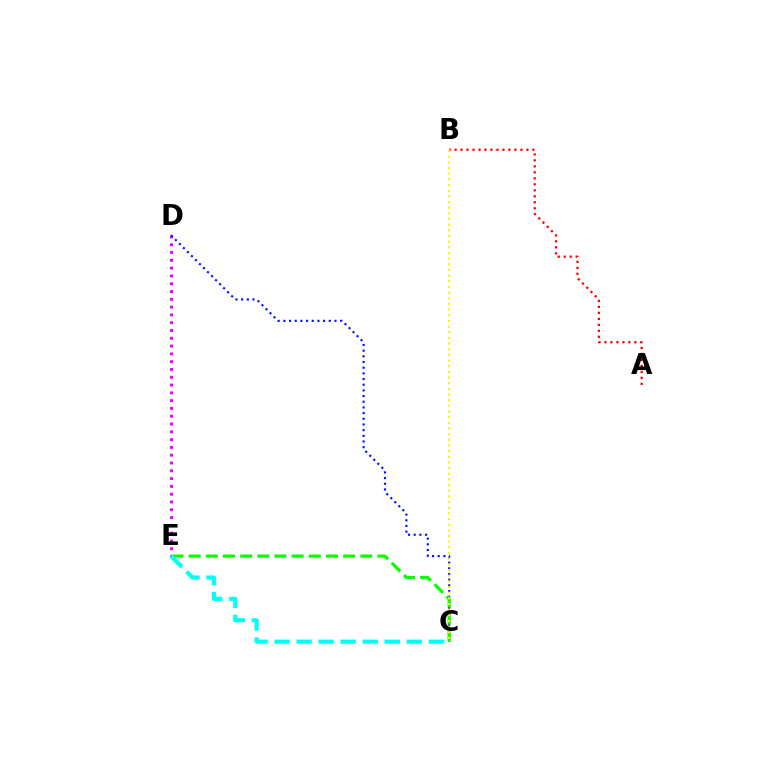{('D', 'E'): [{'color': '#ee00ff', 'line_style': 'dotted', 'thickness': 2.12}], ('C', 'D'): [{'color': '#0010ff', 'line_style': 'dotted', 'thickness': 1.54}], ('C', 'E'): [{'color': '#08ff00', 'line_style': 'dashed', 'thickness': 2.33}, {'color': '#00fff6', 'line_style': 'dashed', 'thickness': 2.99}], ('A', 'B'): [{'color': '#ff0000', 'line_style': 'dotted', 'thickness': 1.63}], ('B', 'C'): [{'color': '#fcf500', 'line_style': 'dotted', 'thickness': 1.54}]}